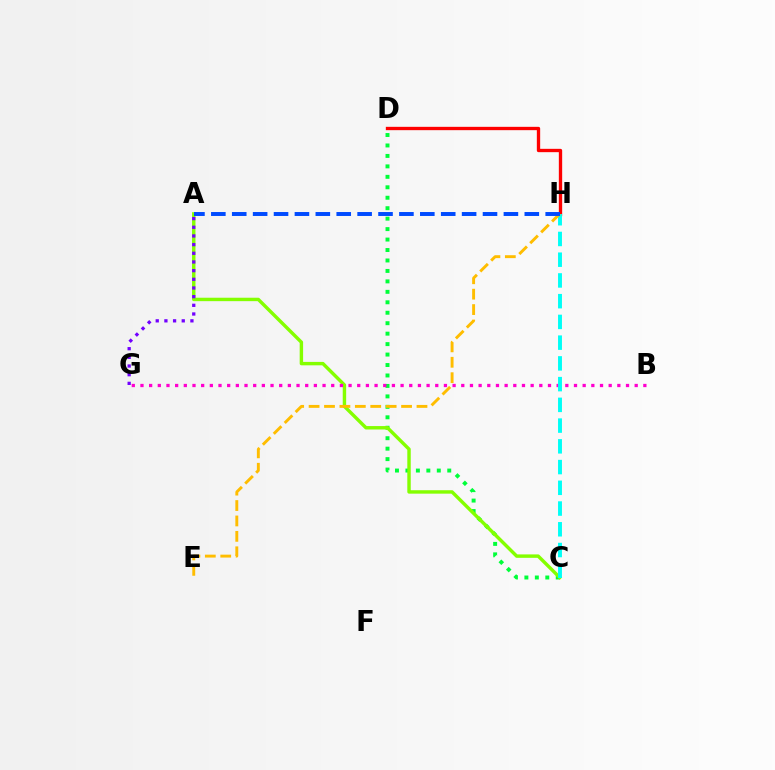{('C', 'D'): [{'color': '#00ff39', 'line_style': 'dotted', 'thickness': 2.84}], ('D', 'H'): [{'color': '#ff0000', 'line_style': 'solid', 'thickness': 2.4}], ('A', 'C'): [{'color': '#84ff00', 'line_style': 'solid', 'thickness': 2.47}], ('B', 'G'): [{'color': '#ff00cf', 'line_style': 'dotted', 'thickness': 2.36}], ('A', 'G'): [{'color': '#7200ff', 'line_style': 'dotted', 'thickness': 2.36}], ('C', 'H'): [{'color': '#00fff6', 'line_style': 'dashed', 'thickness': 2.82}], ('E', 'H'): [{'color': '#ffbd00', 'line_style': 'dashed', 'thickness': 2.09}], ('A', 'H'): [{'color': '#004bff', 'line_style': 'dashed', 'thickness': 2.84}]}